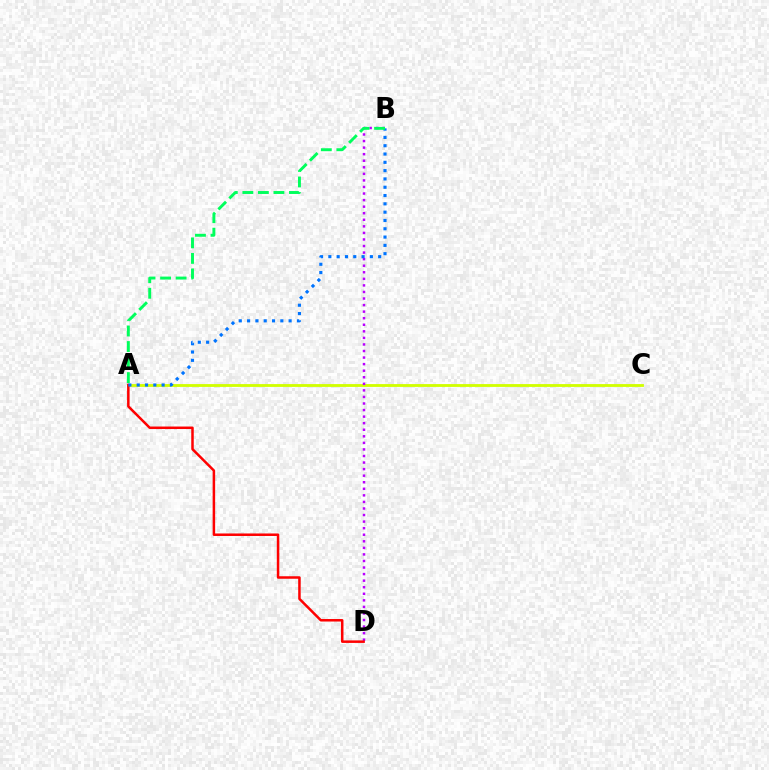{('A', 'C'): [{'color': '#d1ff00', 'line_style': 'solid', 'thickness': 2.04}], ('B', 'D'): [{'color': '#b900ff', 'line_style': 'dotted', 'thickness': 1.78}], ('A', 'D'): [{'color': '#ff0000', 'line_style': 'solid', 'thickness': 1.8}], ('A', 'B'): [{'color': '#0074ff', 'line_style': 'dotted', 'thickness': 2.26}, {'color': '#00ff5c', 'line_style': 'dashed', 'thickness': 2.11}]}